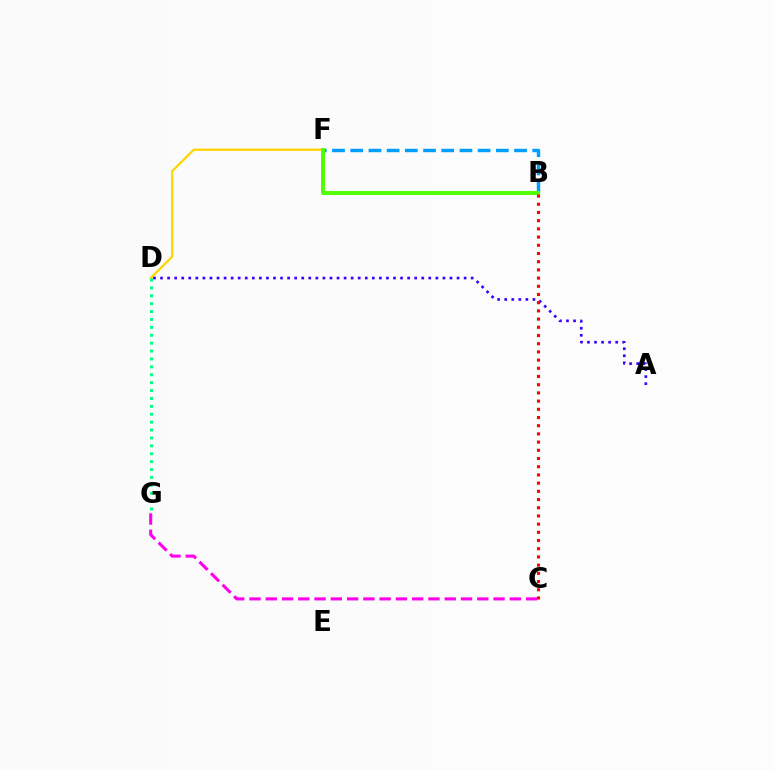{('D', 'F'): [{'color': '#ffd500', 'line_style': 'solid', 'thickness': 1.62}], ('B', 'F'): [{'color': '#009eff', 'line_style': 'dashed', 'thickness': 2.47}, {'color': '#4fff00', 'line_style': 'solid', 'thickness': 2.84}], ('C', 'G'): [{'color': '#ff00ed', 'line_style': 'dashed', 'thickness': 2.21}], ('D', 'G'): [{'color': '#00ff86', 'line_style': 'dotted', 'thickness': 2.15}], ('A', 'D'): [{'color': '#3700ff', 'line_style': 'dotted', 'thickness': 1.92}], ('B', 'C'): [{'color': '#ff0000', 'line_style': 'dotted', 'thickness': 2.23}]}